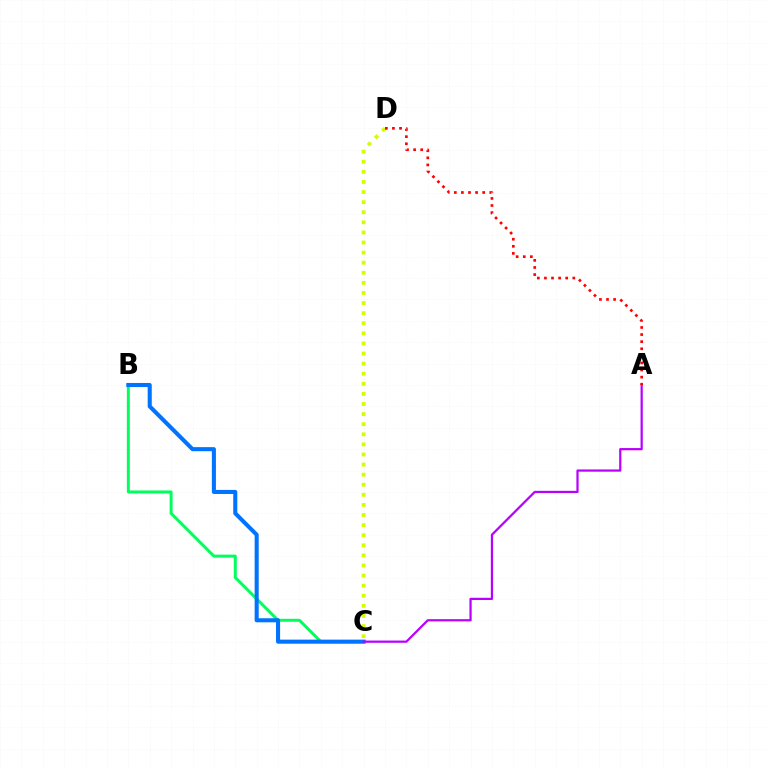{('B', 'C'): [{'color': '#00ff5c', 'line_style': 'solid', 'thickness': 2.14}, {'color': '#0074ff', 'line_style': 'solid', 'thickness': 2.93}], ('C', 'D'): [{'color': '#d1ff00', 'line_style': 'dotted', 'thickness': 2.74}], ('A', 'C'): [{'color': '#b900ff', 'line_style': 'solid', 'thickness': 1.6}], ('A', 'D'): [{'color': '#ff0000', 'line_style': 'dotted', 'thickness': 1.93}]}